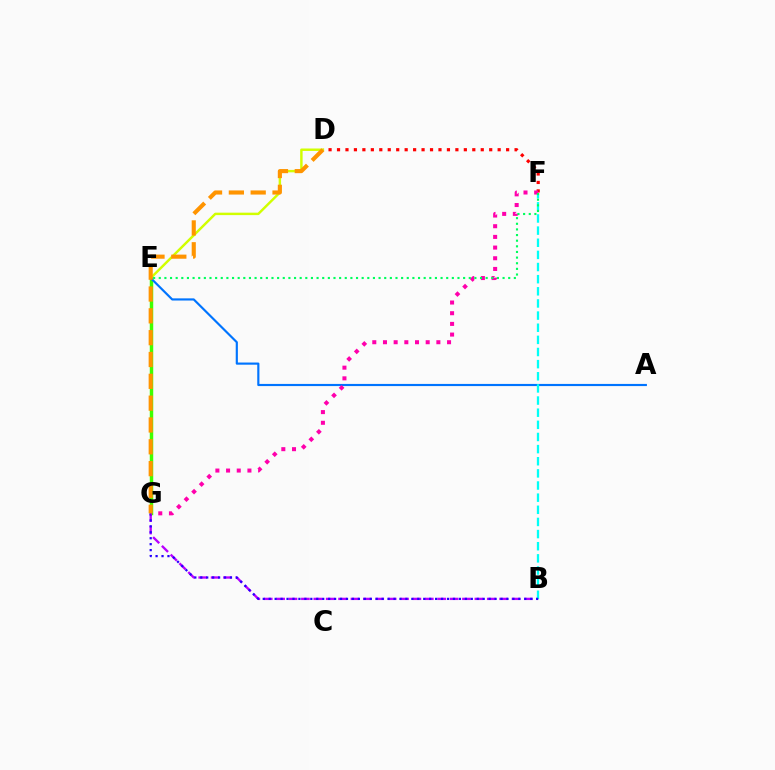{('E', 'G'): [{'color': '#3dff00', 'line_style': 'solid', 'thickness': 2.49}], ('D', 'F'): [{'color': '#ff0000', 'line_style': 'dotted', 'thickness': 2.3}], ('D', 'E'): [{'color': '#d1ff00', 'line_style': 'solid', 'thickness': 1.76}], ('B', 'G'): [{'color': '#b900ff', 'line_style': 'dashed', 'thickness': 1.68}, {'color': '#2500ff', 'line_style': 'dotted', 'thickness': 1.61}], ('A', 'E'): [{'color': '#0074ff', 'line_style': 'solid', 'thickness': 1.55}], ('B', 'F'): [{'color': '#00fff6', 'line_style': 'dashed', 'thickness': 1.65}], ('F', 'G'): [{'color': '#ff00ac', 'line_style': 'dotted', 'thickness': 2.9}], ('D', 'G'): [{'color': '#ff9400', 'line_style': 'dashed', 'thickness': 2.97}], ('E', 'F'): [{'color': '#00ff5c', 'line_style': 'dotted', 'thickness': 1.53}]}